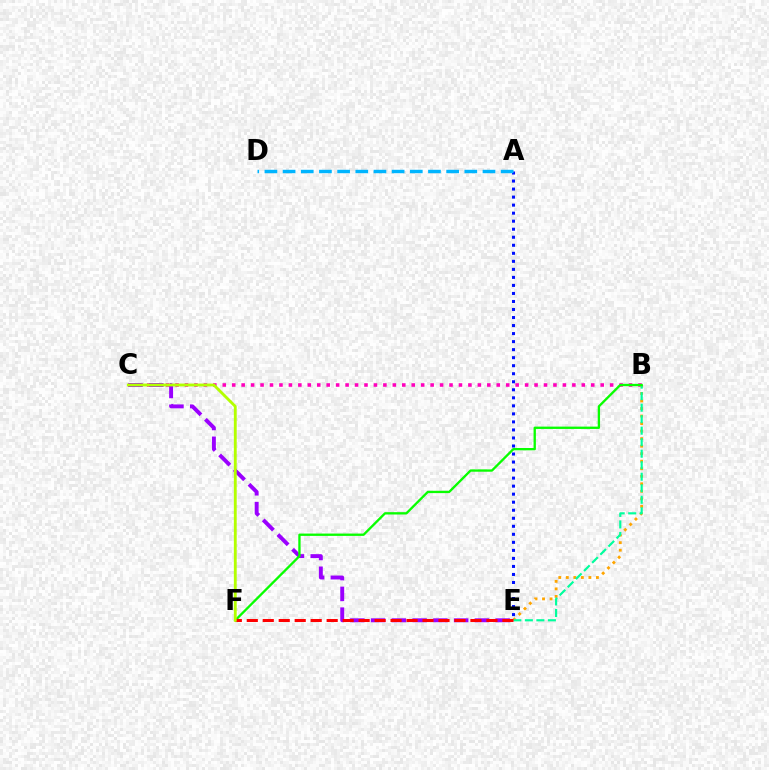{('B', 'C'): [{'color': '#ff00bd', 'line_style': 'dotted', 'thickness': 2.57}], ('A', 'E'): [{'color': '#0010ff', 'line_style': 'dotted', 'thickness': 2.18}], ('B', 'E'): [{'color': '#ffa500', 'line_style': 'dotted', 'thickness': 2.05}, {'color': '#00ff9d', 'line_style': 'dashed', 'thickness': 1.56}], ('C', 'E'): [{'color': '#9b00ff', 'line_style': 'dashed', 'thickness': 2.82}], ('B', 'F'): [{'color': '#08ff00', 'line_style': 'solid', 'thickness': 1.68}], ('A', 'D'): [{'color': '#00b5ff', 'line_style': 'dashed', 'thickness': 2.47}], ('E', 'F'): [{'color': '#ff0000', 'line_style': 'dashed', 'thickness': 2.17}], ('C', 'F'): [{'color': '#b3ff00', 'line_style': 'solid', 'thickness': 2.05}]}